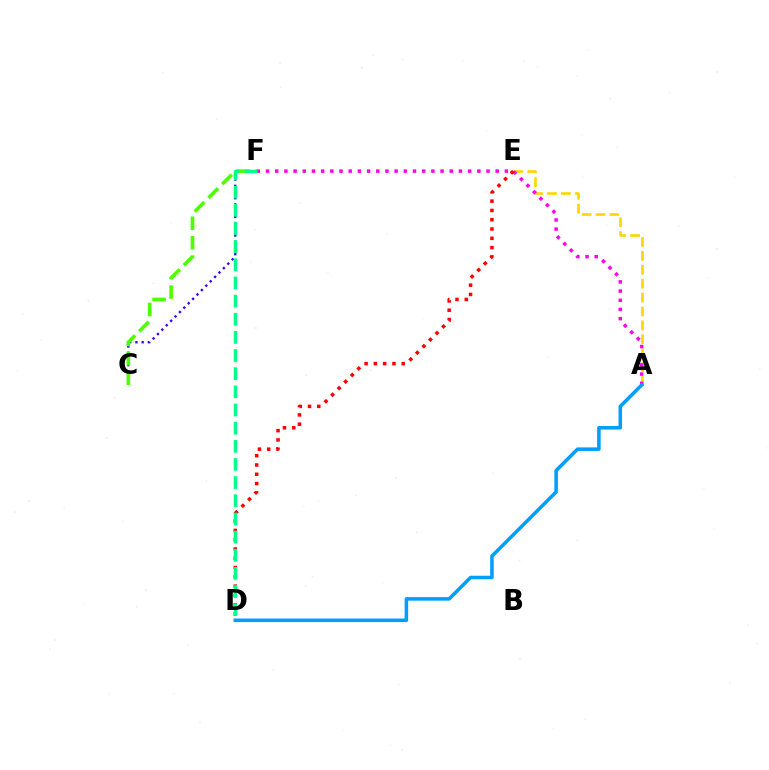{('C', 'F'): [{'color': '#3700ff', 'line_style': 'dotted', 'thickness': 1.69}, {'color': '#4fff00', 'line_style': 'dashed', 'thickness': 2.64}], ('A', 'E'): [{'color': '#ffd500', 'line_style': 'dashed', 'thickness': 1.89}], ('A', 'F'): [{'color': '#ff00ed', 'line_style': 'dotted', 'thickness': 2.5}], ('A', 'D'): [{'color': '#009eff', 'line_style': 'solid', 'thickness': 2.55}], ('D', 'E'): [{'color': '#ff0000', 'line_style': 'dotted', 'thickness': 2.52}], ('D', 'F'): [{'color': '#00ff86', 'line_style': 'dashed', 'thickness': 2.47}]}